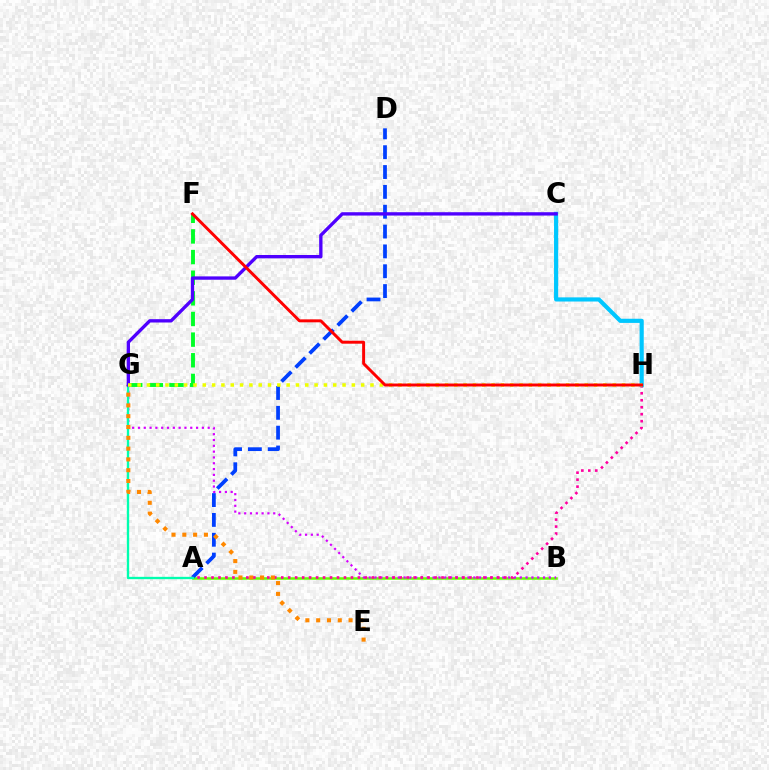{('A', 'B'): [{'color': '#66ff00', 'line_style': 'solid', 'thickness': 1.81}], ('F', 'G'): [{'color': '#00ff27', 'line_style': 'dashed', 'thickness': 2.8}], ('A', 'D'): [{'color': '#003fff', 'line_style': 'dashed', 'thickness': 2.7}], ('B', 'G'): [{'color': '#d600ff', 'line_style': 'dotted', 'thickness': 1.58}], ('A', 'H'): [{'color': '#ff00a0', 'line_style': 'dotted', 'thickness': 1.89}], ('A', 'G'): [{'color': '#00ffaf', 'line_style': 'solid', 'thickness': 1.68}], ('C', 'H'): [{'color': '#00c7ff', 'line_style': 'solid', 'thickness': 2.99}], ('E', 'G'): [{'color': '#ff8800', 'line_style': 'dotted', 'thickness': 2.93}], ('C', 'G'): [{'color': '#4f00ff', 'line_style': 'solid', 'thickness': 2.4}], ('G', 'H'): [{'color': '#eeff00', 'line_style': 'dotted', 'thickness': 2.53}], ('F', 'H'): [{'color': '#ff0000', 'line_style': 'solid', 'thickness': 2.12}]}